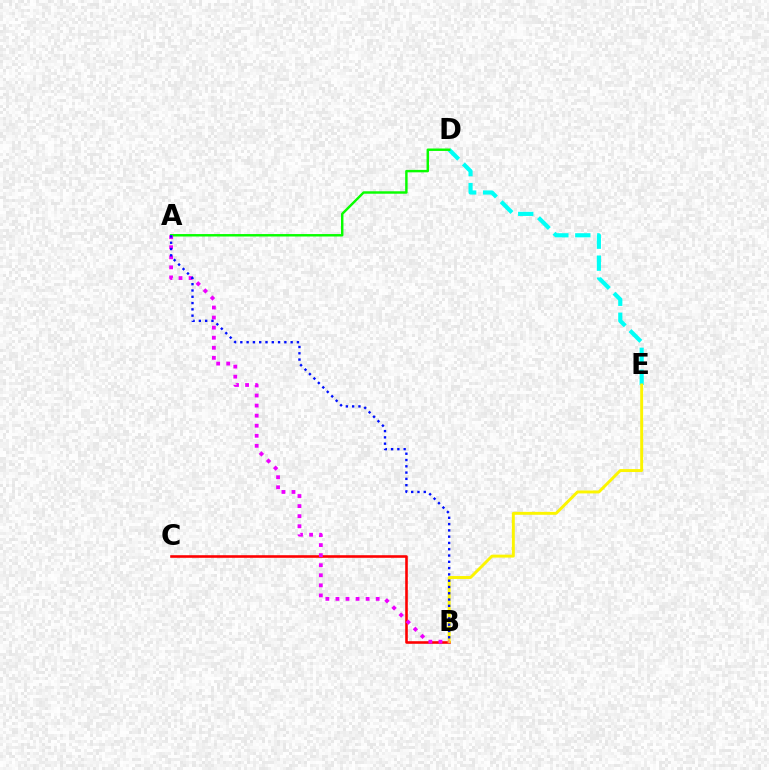{('B', 'C'): [{'color': '#ff0000', 'line_style': 'solid', 'thickness': 1.87}], ('D', 'E'): [{'color': '#00fff6', 'line_style': 'dashed', 'thickness': 2.99}], ('B', 'E'): [{'color': '#fcf500', 'line_style': 'solid', 'thickness': 2.11}], ('A', 'D'): [{'color': '#08ff00', 'line_style': 'solid', 'thickness': 1.76}], ('A', 'B'): [{'color': '#ee00ff', 'line_style': 'dotted', 'thickness': 2.73}, {'color': '#0010ff', 'line_style': 'dotted', 'thickness': 1.71}]}